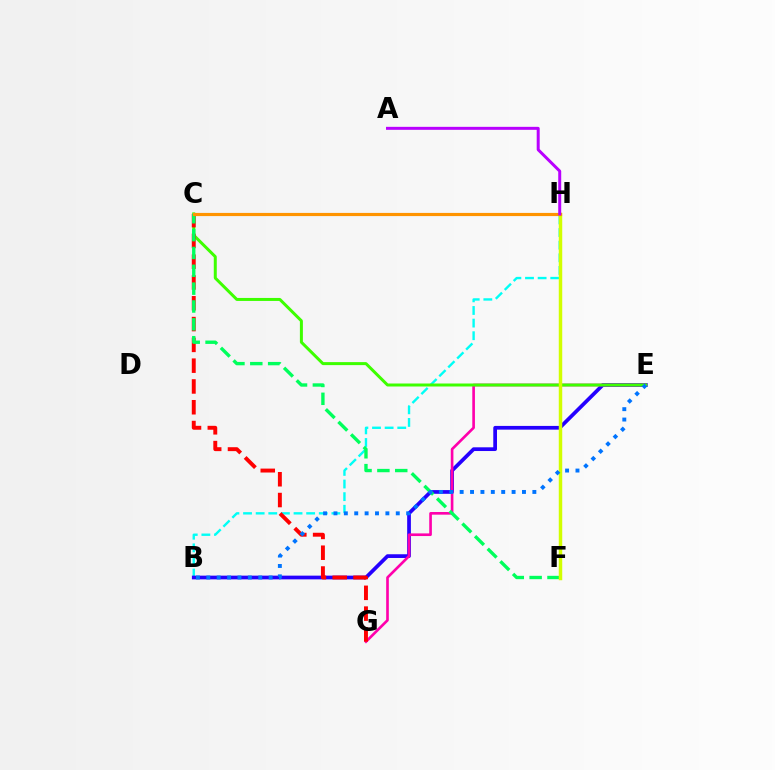{('B', 'H'): [{'color': '#00fff6', 'line_style': 'dashed', 'thickness': 1.71}], ('B', 'E'): [{'color': '#2500ff', 'line_style': 'solid', 'thickness': 2.68}, {'color': '#0074ff', 'line_style': 'dotted', 'thickness': 2.82}], ('E', 'G'): [{'color': '#ff00ac', 'line_style': 'solid', 'thickness': 1.91}], ('C', 'E'): [{'color': '#3dff00', 'line_style': 'solid', 'thickness': 2.16}], ('C', 'G'): [{'color': '#ff0000', 'line_style': 'dashed', 'thickness': 2.82}], ('C', 'F'): [{'color': '#00ff5c', 'line_style': 'dashed', 'thickness': 2.42}], ('F', 'H'): [{'color': '#d1ff00', 'line_style': 'solid', 'thickness': 2.49}], ('C', 'H'): [{'color': '#ff9400', 'line_style': 'solid', 'thickness': 2.28}], ('A', 'H'): [{'color': '#b900ff', 'line_style': 'solid', 'thickness': 2.15}]}